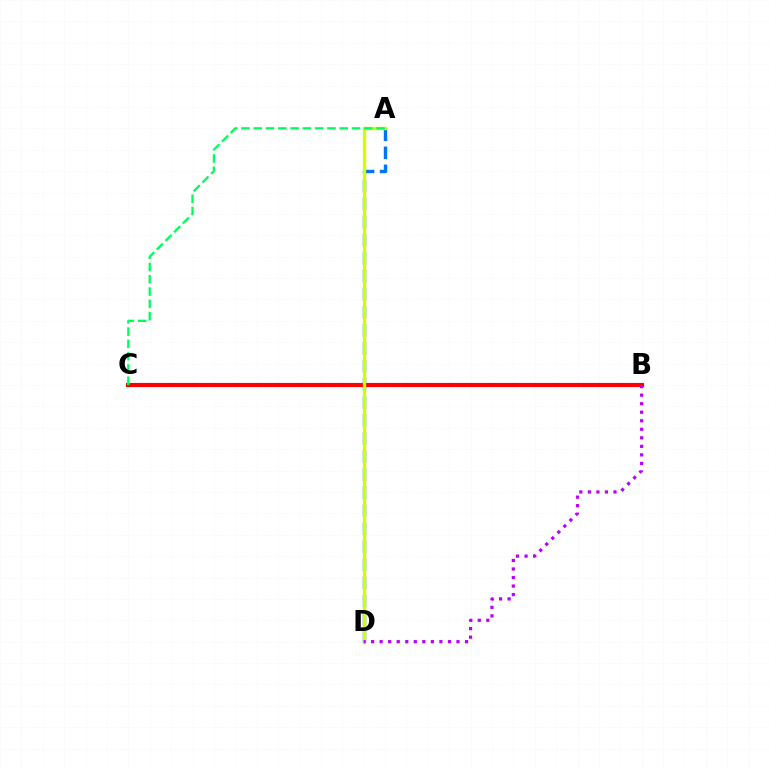{('A', 'D'): [{'color': '#0074ff', 'line_style': 'dashed', 'thickness': 2.45}, {'color': '#d1ff00', 'line_style': 'solid', 'thickness': 2.41}], ('B', 'C'): [{'color': '#ff0000', 'line_style': 'solid', 'thickness': 2.98}], ('B', 'D'): [{'color': '#b900ff', 'line_style': 'dotted', 'thickness': 2.32}], ('A', 'C'): [{'color': '#00ff5c', 'line_style': 'dashed', 'thickness': 1.67}]}